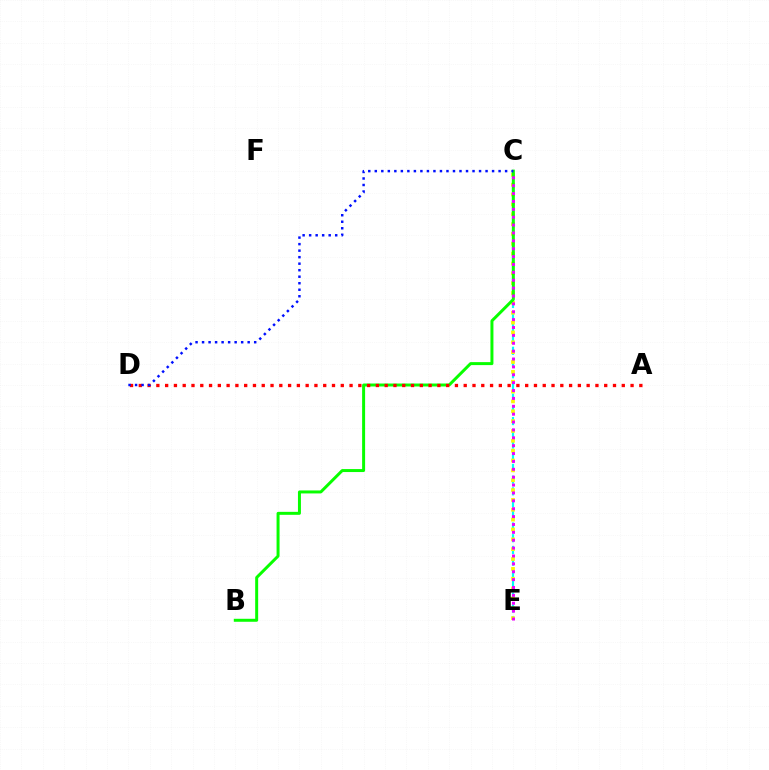{('C', 'E'): [{'color': '#00fff6', 'line_style': 'dashed', 'thickness': 1.59}, {'color': '#fcf500', 'line_style': 'dotted', 'thickness': 2.68}, {'color': '#ee00ff', 'line_style': 'dotted', 'thickness': 2.14}], ('B', 'C'): [{'color': '#08ff00', 'line_style': 'solid', 'thickness': 2.15}], ('A', 'D'): [{'color': '#ff0000', 'line_style': 'dotted', 'thickness': 2.39}], ('C', 'D'): [{'color': '#0010ff', 'line_style': 'dotted', 'thickness': 1.77}]}